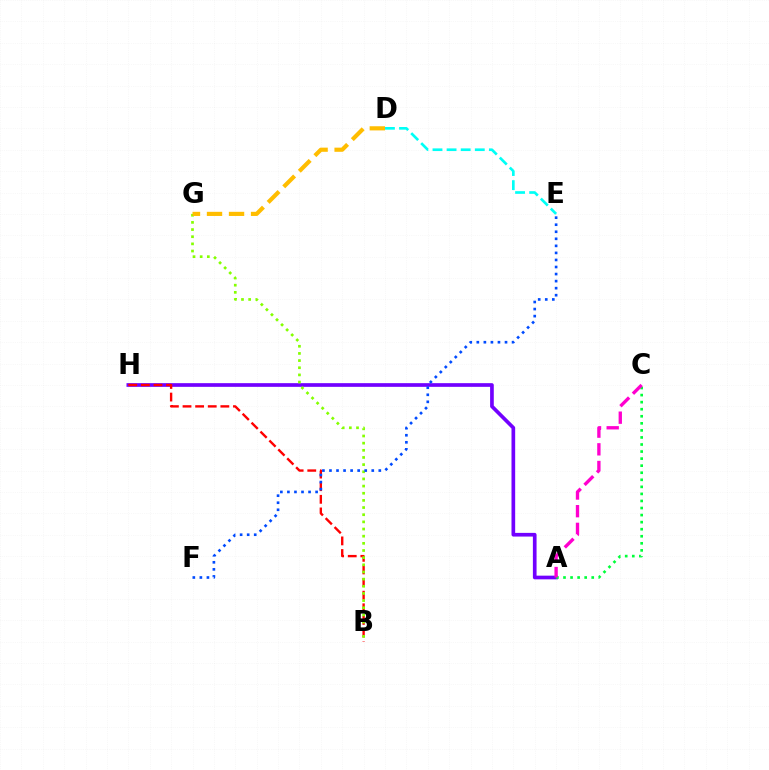{('D', 'E'): [{'color': '#00fff6', 'line_style': 'dashed', 'thickness': 1.92}], ('A', 'H'): [{'color': '#7200ff', 'line_style': 'solid', 'thickness': 2.65}], ('B', 'H'): [{'color': '#ff0000', 'line_style': 'dashed', 'thickness': 1.71}], ('B', 'G'): [{'color': '#84ff00', 'line_style': 'dotted', 'thickness': 1.94}], ('E', 'F'): [{'color': '#004bff', 'line_style': 'dotted', 'thickness': 1.92}], ('D', 'G'): [{'color': '#ffbd00', 'line_style': 'dashed', 'thickness': 2.99}], ('A', 'C'): [{'color': '#00ff39', 'line_style': 'dotted', 'thickness': 1.92}, {'color': '#ff00cf', 'line_style': 'dashed', 'thickness': 2.4}]}